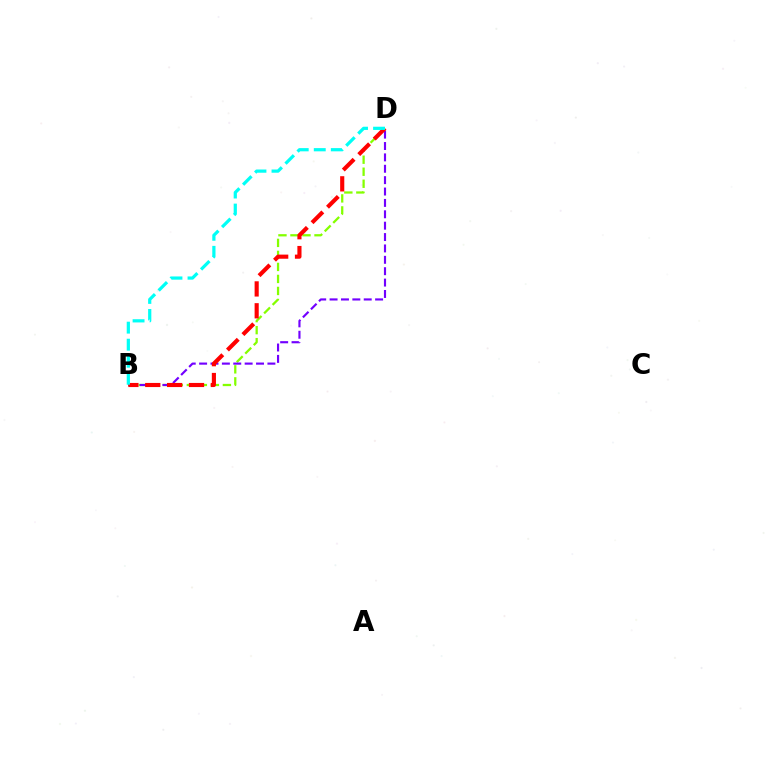{('B', 'D'): [{'color': '#84ff00', 'line_style': 'dashed', 'thickness': 1.63}, {'color': '#7200ff', 'line_style': 'dashed', 'thickness': 1.55}, {'color': '#ff0000', 'line_style': 'dashed', 'thickness': 2.97}, {'color': '#00fff6', 'line_style': 'dashed', 'thickness': 2.31}]}